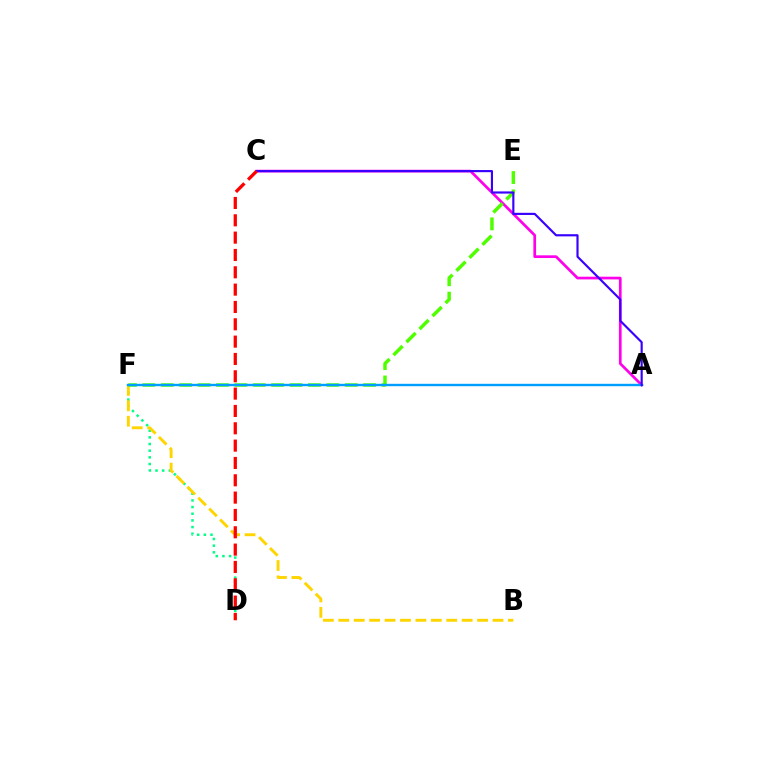{('A', 'C'): [{'color': '#ff00ed', 'line_style': 'solid', 'thickness': 1.95}, {'color': '#3700ff', 'line_style': 'solid', 'thickness': 1.55}], ('D', 'F'): [{'color': '#00ff86', 'line_style': 'dotted', 'thickness': 1.81}], ('B', 'F'): [{'color': '#ffd500', 'line_style': 'dashed', 'thickness': 2.1}], ('E', 'F'): [{'color': '#4fff00', 'line_style': 'dashed', 'thickness': 2.5}], ('A', 'F'): [{'color': '#009eff', 'line_style': 'solid', 'thickness': 1.72}], ('C', 'D'): [{'color': '#ff0000', 'line_style': 'dashed', 'thickness': 2.35}]}